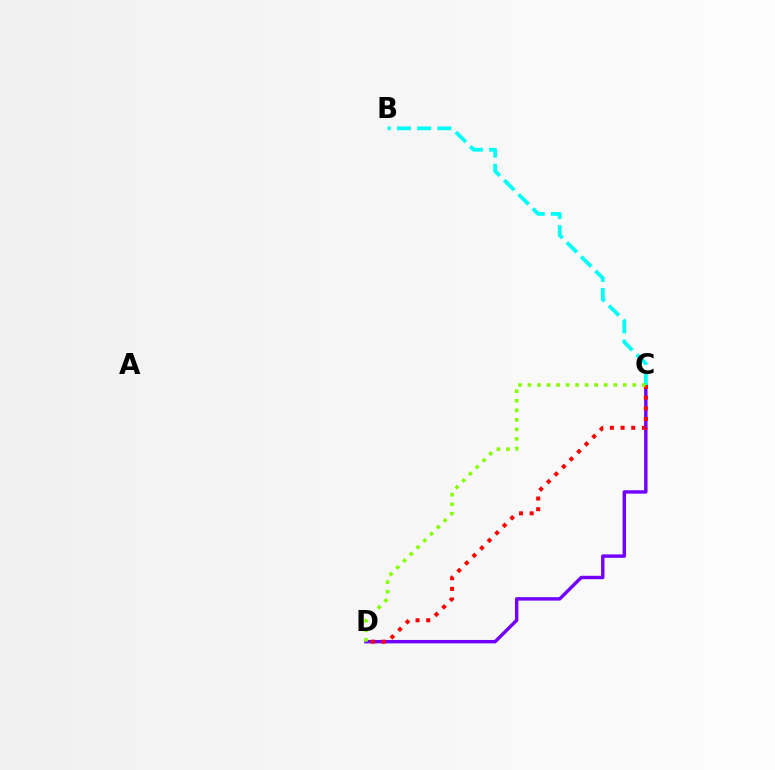{('C', 'D'): [{'color': '#7200ff', 'line_style': 'solid', 'thickness': 2.46}, {'color': '#ff0000', 'line_style': 'dotted', 'thickness': 2.9}, {'color': '#84ff00', 'line_style': 'dotted', 'thickness': 2.59}], ('B', 'C'): [{'color': '#00fff6', 'line_style': 'dashed', 'thickness': 2.74}]}